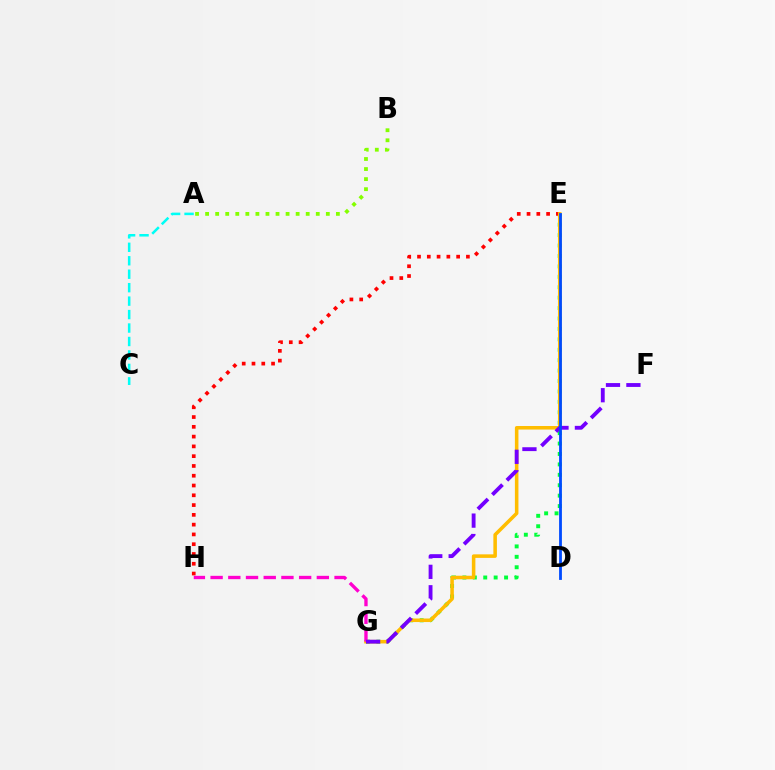{('E', 'G'): [{'color': '#00ff39', 'line_style': 'dotted', 'thickness': 2.83}, {'color': '#ffbd00', 'line_style': 'solid', 'thickness': 2.55}], ('A', 'B'): [{'color': '#84ff00', 'line_style': 'dotted', 'thickness': 2.73}], ('E', 'H'): [{'color': '#ff0000', 'line_style': 'dotted', 'thickness': 2.66}], ('G', 'H'): [{'color': '#ff00cf', 'line_style': 'dashed', 'thickness': 2.41}], ('F', 'G'): [{'color': '#7200ff', 'line_style': 'dashed', 'thickness': 2.78}], ('A', 'C'): [{'color': '#00fff6', 'line_style': 'dashed', 'thickness': 1.83}], ('D', 'E'): [{'color': '#004bff', 'line_style': 'solid', 'thickness': 2.02}]}